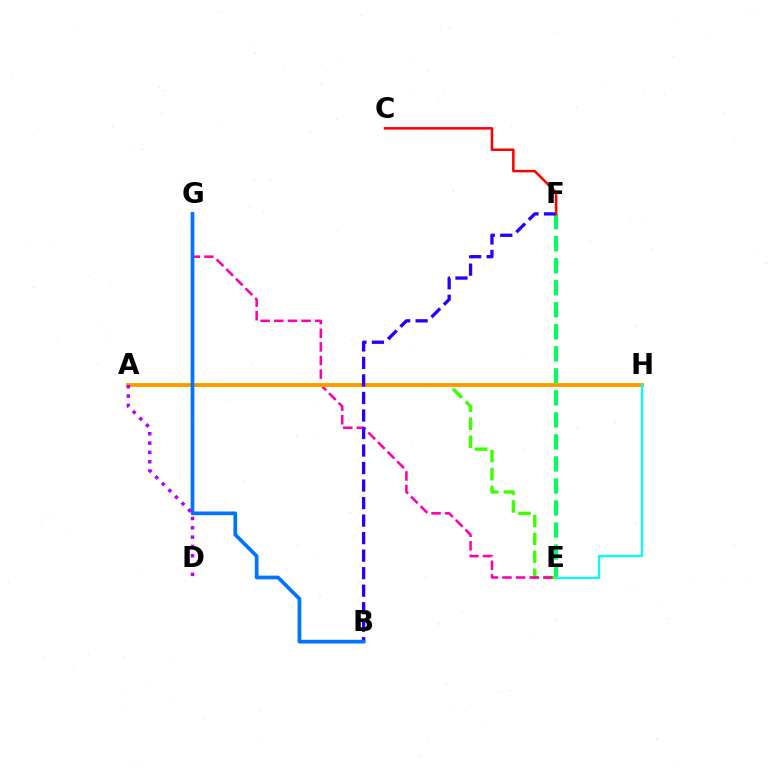{('E', 'F'): [{'color': '#00ff5c', 'line_style': 'dashed', 'thickness': 2.99}], ('A', 'E'): [{'color': '#3dff00', 'line_style': 'dashed', 'thickness': 2.43}], ('E', 'G'): [{'color': '#ff00ac', 'line_style': 'dashed', 'thickness': 1.85}], ('A', 'H'): [{'color': '#d1ff00', 'line_style': 'solid', 'thickness': 2.95}, {'color': '#ff9400', 'line_style': 'solid', 'thickness': 2.57}], ('B', 'F'): [{'color': '#2500ff', 'line_style': 'dashed', 'thickness': 2.38}], ('C', 'F'): [{'color': '#ff0000', 'line_style': 'solid', 'thickness': 1.82}], ('B', 'G'): [{'color': '#0074ff', 'line_style': 'solid', 'thickness': 2.67}], ('A', 'D'): [{'color': '#b900ff', 'line_style': 'dotted', 'thickness': 2.53}], ('E', 'H'): [{'color': '#00fff6', 'line_style': 'solid', 'thickness': 1.61}]}